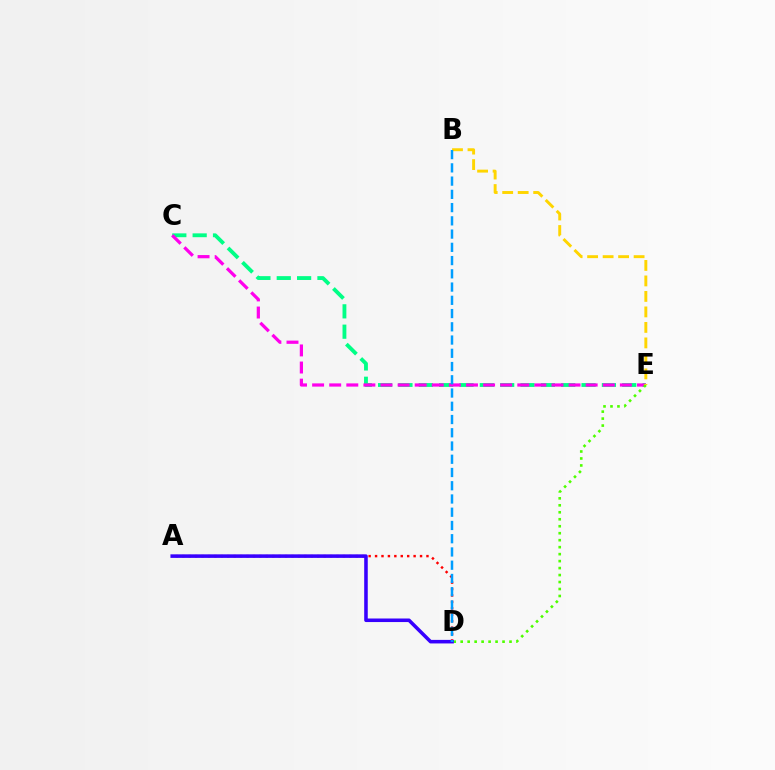{('C', 'E'): [{'color': '#00ff86', 'line_style': 'dashed', 'thickness': 2.76}, {'color': '#ff00ed', 'line_style': 'dashed', 'thickness': 2.32}], ('A', 'D'): [{'color': '#ff0000', 'line_style': 'dotted', 'thickness': 1.75}, {'color': '#3700ff', 'line_style': 'solid', 'thickness': 2.56}], ('D', 'E'): [{'color': '#4fff00', 'line_style': 'dotted', 'thickness': 1.9}], ('B', 'E'): [{'color': '#ffd500', 'line_style': 'dashed', 'thickness': 2.1}], ('B', 'D'): [{'color': '#009eff', 'line_style': 'dashed', 'thickness': 1.8}]}